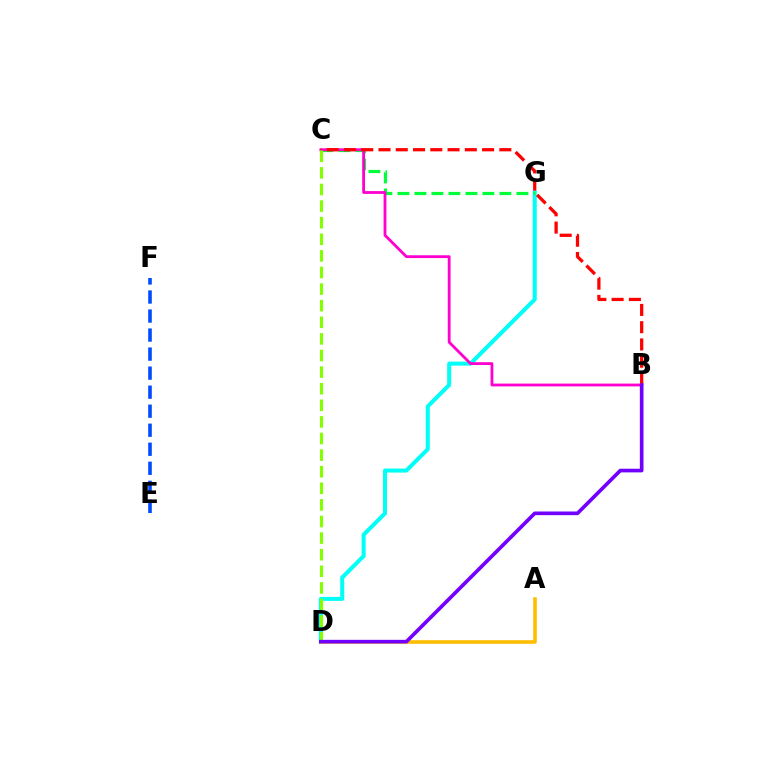{('D', 'G'): [{'color': '#00fff6', 'line_style': 'solid', 'thickness': 2.89}], ('C', 'G'): [{'color': '#00ff39', 'line_style': 'dashed', 'thickness': 2.31}], ('E', 'F'): [{'color': '#004bff', 'line_style': 'dashed', 'thickness': 2.59}], ('B', 'C'): [{'color': '#ff00cf', 'line_style': 'solid', 'thickness': 2.02}, {'color': '#ff0000', 'line_style': 'dashed', 'thickness': 2.35}], ('A', 'D'): [{'color': '#ffbd00', 'line_style': 'solid', 'thickness': 2.58}], ('C', 'D'): [{'color': '#84ff00', 'line_style': 'dashed', 'thickness': 2.26}], ('B', 'D'): [{'color': '#7200ff', 'line_style': 'solid', 'thickness': 2.63}]}